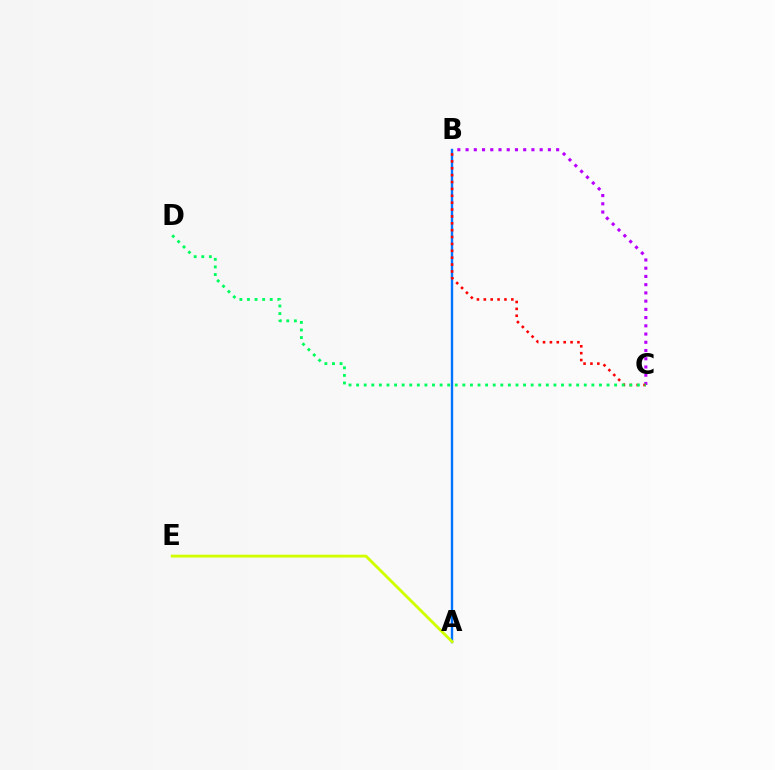{('A', 'B'): [{'color': '#0074ff', 'line_style': 'solid', 'thickness': 1.72}], ('B', 'C'): [{'color': '#b900ff', 'line_style': 'dotted', 'thickness': 2.24}, {'color': '#ff0000', 'line_style': 'dotted', 'thickness': 1.87}], ('A', 'E'): [{'color': '#d1ff00', 'line_style': 'solid', 'thickness': 2.06}], ('C', 'D'): [{'color': '#00ff5c', 'line_style': 'dotted', 'thickness': 2.06}]}